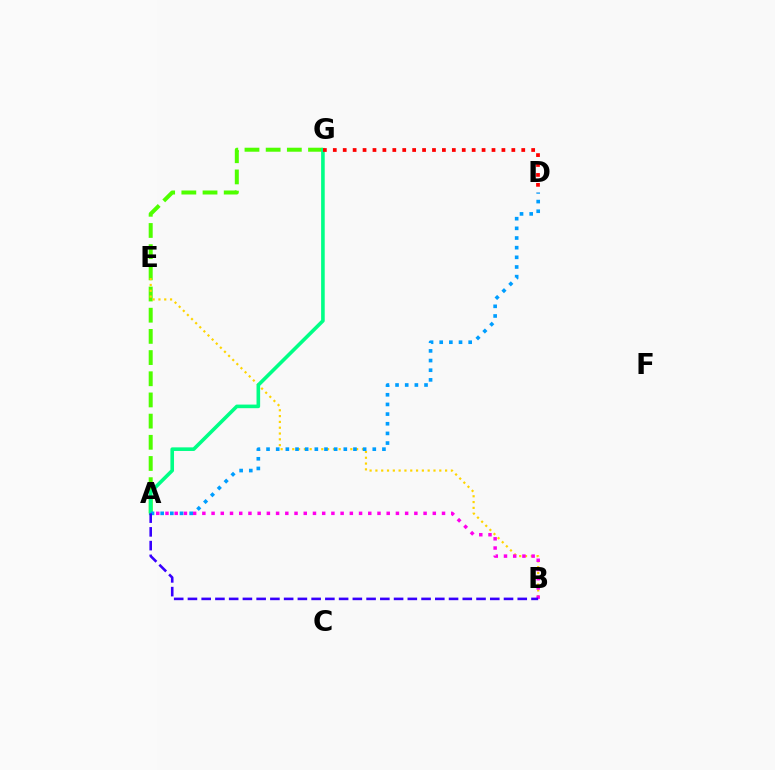{('A', 'G'): [{'color': '#4fff00', 'line_style': 'dashed', 'thickness': 2.88}, {'color': '#00ff86', 'line_style': 'solid', 'thickness': 2.6}], ('B', 'E'): [{'color': '#ffd500', 'line_style': 'dotted', 'thickness': 1.58}], ('A', 'B'): [{'color': '#ff00ed', 'line_style': 'dotted', 'thickness': 2.5}, {'color': '#3700ff', 'line_style': 'dashed', 'thickness': 1.87}], ('D', 'G'): [{'color': '#ff0000', 'line_style': 'dotted', 'thickness': 2.69}], ('A', 'D'): [{'color': '#009eff', 'line_style': 'dotted', 'thickness': 2.62}]}